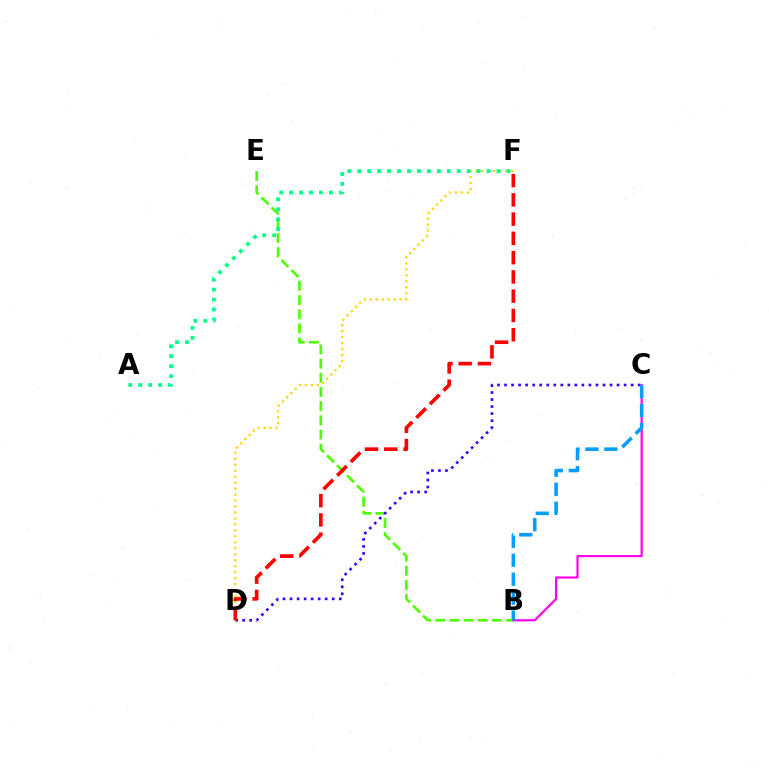{('B', 'E'): [{'color': '#4fff00', 'line_style': 'dashed', 'thickness': 1.92}], ('C', 'D'): [{'color': '#3700ff', 'line_style': 'dotted', 'thickness': 1.91}], ('B', 'C'): [{'color': '#ff00ed', 'line_style': 'solid', 'thickness': 1.58}, {'color': '#009eff', 'line_style': 'dashed', 'thickness': 2.58}], ('D', 'F'): [{'color': '#ffd500', 'line_style': 'dotted', 'thickness': 1.62}, {'color': '#ff0000', 'line_style': 'dashed', 'thickness': 2.62}], ('A', 'F'): [{'color': '#00ff86', 'line_style': 'dotted', 'thickness': 2.7}]}